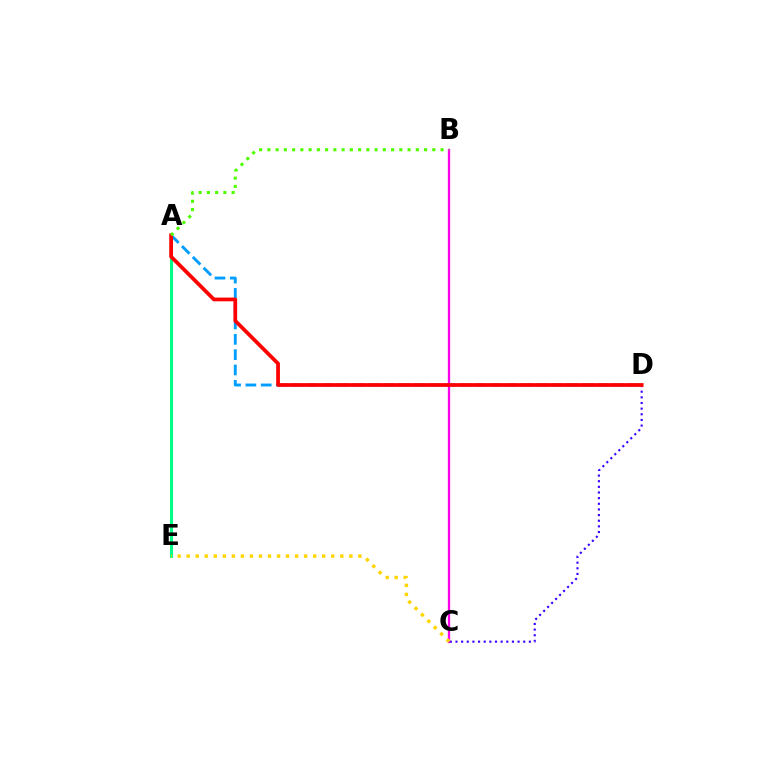{('A', 'D'): [{'color': '#009eff', 'line_style': 'dashed', 'thickness': 2.08}, {'color': '#ff0000', 'line_style': 'solid', 'thickness': 2.69}], ('A', 'E'): [{'color': '#00ff86', 'line_style': 'solid', 'thickness': 2.2}], ('B', 'C'): [{'color': '#ff00ed', 'line_style': 'solid', 'thickness': 1.66}], ('C', 'D'): [{'color': '#3700ff', 'line_style': 'dotted', 'thickness': 1.53}], ('A', 'B'): [{'color': '#4fff00', 'line_style': 'dotted', 'thickness': 2.24}], ('C', 'E'): [{'color': '#ffd500', 'line_style': 'dotted', 'thickness': 2.46}]}